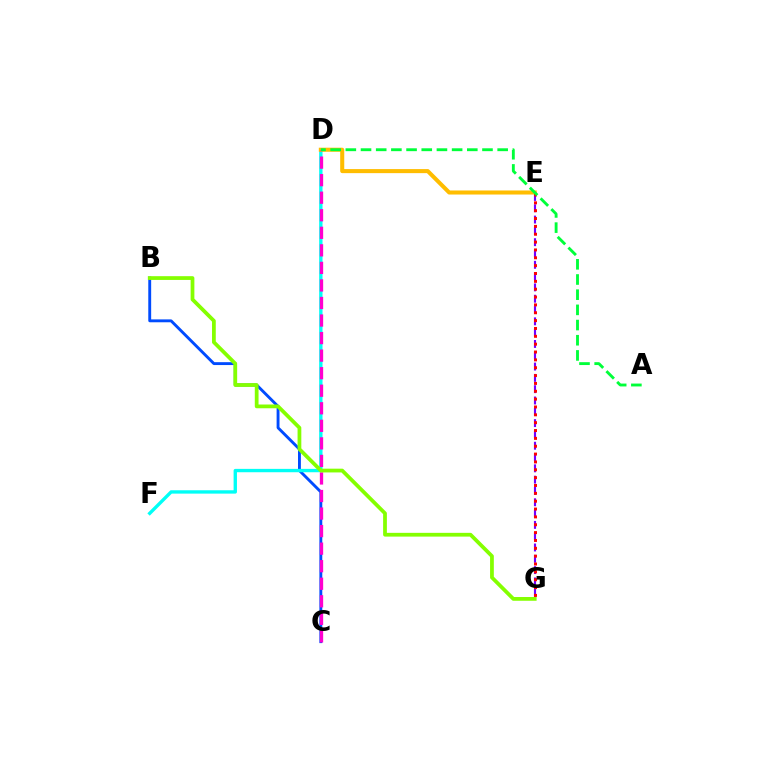{('E', 'G'): [{'color': '#7200ff', 'line_style': 'dashed', 'thickness': 1.54}, {'color': '#ff0000', 'line_style': 'dotted', 'thickness': 2.13}], ('B', 'C'): [{'color': '#004bff', 'line_style': 'solid', 'thickness': 2.08}], ('D', 'F'): [{'color': '#00fff6', 'line_style': 'solid', 'thickness': 2.42}], ('D', 'E'): [{'color': '#ffbd00', 'line_style': 'solid', 'thickness': 2.92}], ('C', 'D'): [{'color': '#ff00cf', 'line_style': 'dashed', 'thickness': 2.38}], ('B', 'G'): [{'color': '#84ff00', 'line_style': 'solid', 'thickness': 2.7}], ('A', 'D'): [{'color': '#00ff39', 'line_style': 'dashed', 'thickness': 2.06}]}